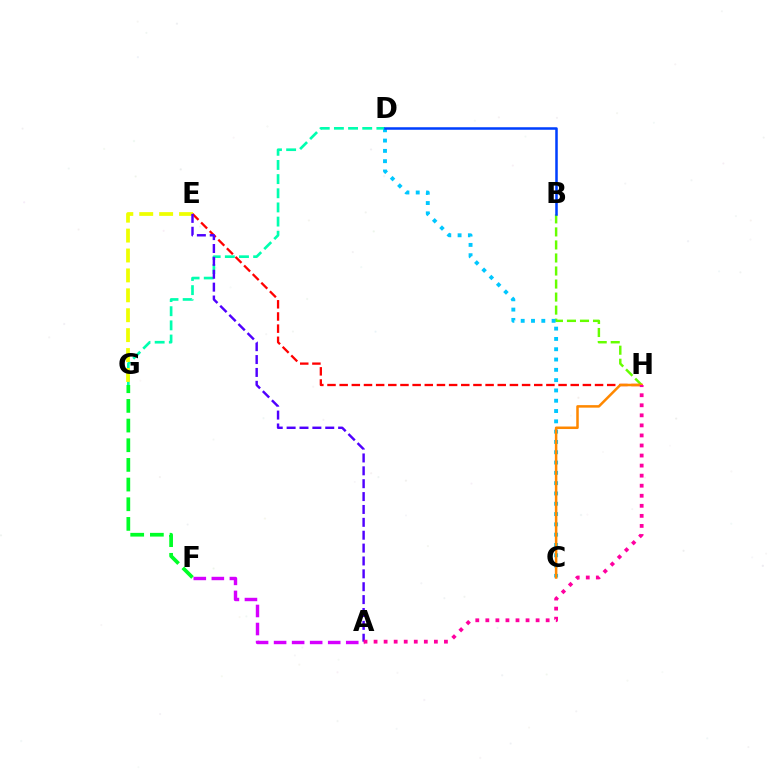{('D', 'G'): [{'color': '#00ffaf', 'line_style': 'dashed', 'thickness': 1.92}], ('B', 'H'): [{'color': '#66ff00', 'line_style': 'dashed', 'thickness': 1.77}], ('E', 'G'): [{'color': '#eeff00', 'line_style': 'dashed', 'thickness': 2.7}], ('C', 'D'): [{'color': '#00c7ff', 'line_style': 'dotted', 'thickness': 2.8}], ('B', 'D'): [{'color': '#003fff', 'line_style': 'solid', 'thickness': 1.81}], ('E', 'H'): [{'color': '#ff0000', 'line_style': 'dashed', 'thickness': 1.65}], ('F', 'G'): [{'color': '#00ff27', 'line_style': 'dashed', 'thickness': 2.67}], ('C', 'H'): [{'color': '#ff8800', 'line_style': 'solid', 'thickness': 1.82}], ('A', 'E'): [{'color': '#4f00ff', 'line_style': 'dashed', 'thickness': 1.75}], ('A', 'F'): [{'color': '#d600ff', 'line_style': 'dashed', 'thickness': 2.45}], ('A', 'H'): [{'color': '#ff00a0', 'line_style': 'dotted', 'thickness': 2.73}]}